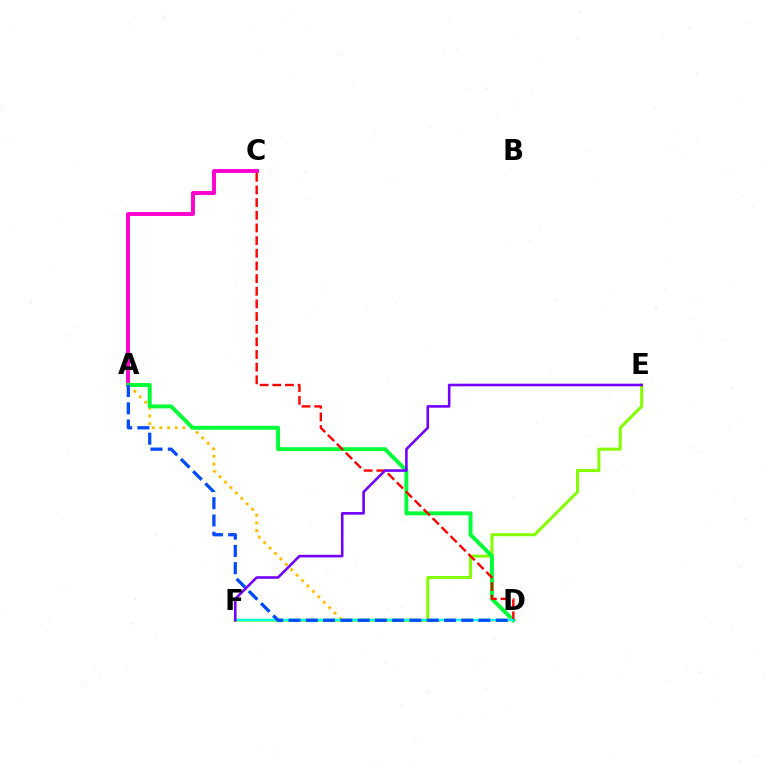{('A', 'C'): [{'color': '#ff00cf', 'line_style': 'solid', 'thickness': 2.81}], ('A', 'D'): [{'color': '#ffbd00', 'line_style': 'dotted', 'thickness': 2.08}, {'color': '#00ff39', 'line_style': 'solid', 'thickness': 2.83}, {'color': '#004bff', 'line_style': 'dashed', 'thickness': 2.35}], ('E', 'F'): [{'color': '#84ff00', 'line_style': 'solid', 'thickness': 2.18}, {'color': '#7200ff', 'line_style': 'solid', 'thickness': 1.87}], ('C', 'D'): [{'color': '#ff0000', 'line_style': 'dashed', 'thickness': 1.72}], ('D', 'F'): [{'color': '#00fff6', 'line_style': 'solid', 'thickness': 1.7}]}